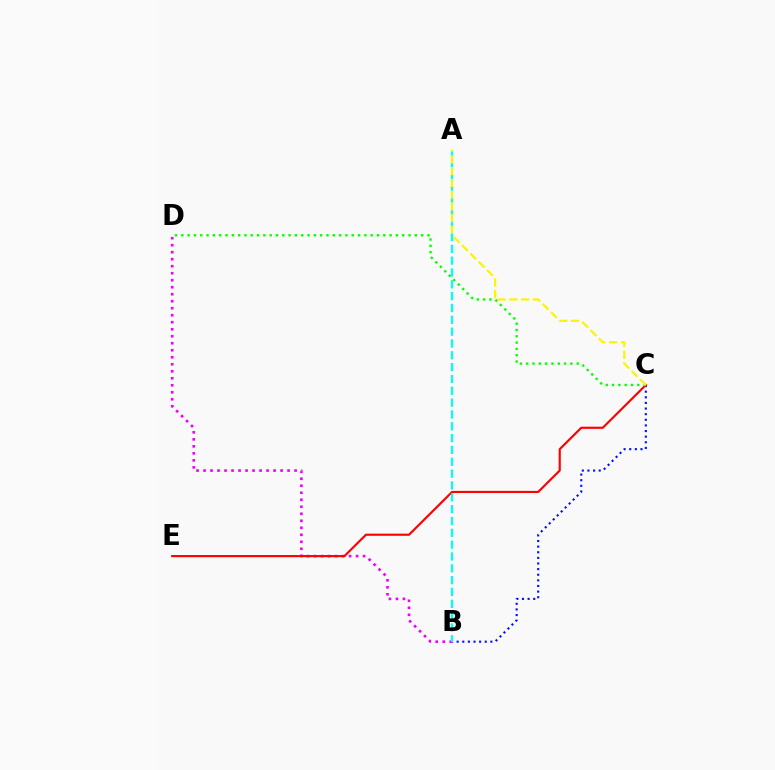{('B', 'C'): [{'color': '#0010ff', 'line_style': 'dotted', 'thickness': 1.53}], ('B', 'D'): [{'color': '#ee00ff', 'line_style': 'dotted', 'thickness': 1.9}], ('C', 'E'): [{'color': '#ff0000', 'line_style': 'solid', 'thickness': 1.54}], ('C', 'D'): [{'color': '#08ff00', 'line_style': 'dotted', 'thickness': 1.71}], ('A', 'B'): [{'color': '#00fff6', 'line_style': 'dashed', 'thickness': 1.61}], ('A', 'C'): [{'color': '#fcf500', 'line_style': 'dashed', 'thickness': 1.6}]}